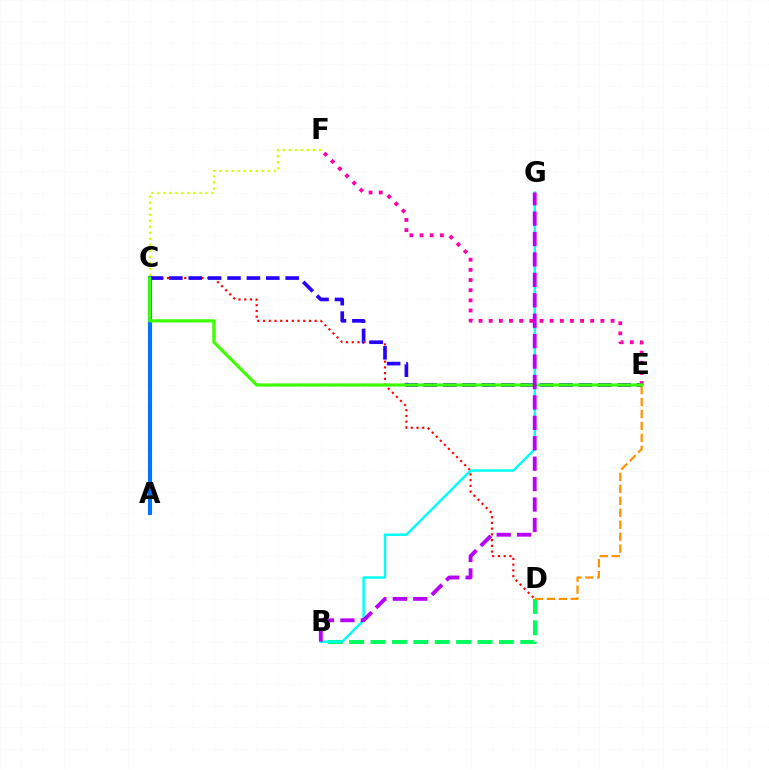{('B', 'D'): [{'color': '#00ff5c', 'line_style': 'dashed', 'thickness': 2.91}], ('A', 'C'): [{'color': '#0074ff', 'line_style': 'solid', 'thickness': 2.94}], ('C', 'D'): [{'color': '#ff0000', 'line_style': 'dotted', 'thickness': 1.56}], ('D', 'E'): [{'color': '#ff9400', 'line_style': 'dashed', 'thickness': 1.63}], ('C', 'E'): [{'color': '#2500ff', 'line_style': 'dashed', 'thickness': 2.63}, {'color': '#3dff00', 'line_style': 'solid', 'thickness': 2.3}], ('E', 'F'): [{'color': '#ff00ac', 'line_style': 'dotted', 'thickness': 2.76}], ('B', 'G'): [{'color': '#00fff6', 'line_style': 'solid', 'thickness': 1.76}, {'color': '#b900ff', 'line_style': 'dashed', 'thickness': 2.77}], ('C', 'F'): [{'color': '#d1ff00', 'line_style': 'dotted', 'thickness': 1.63}]}